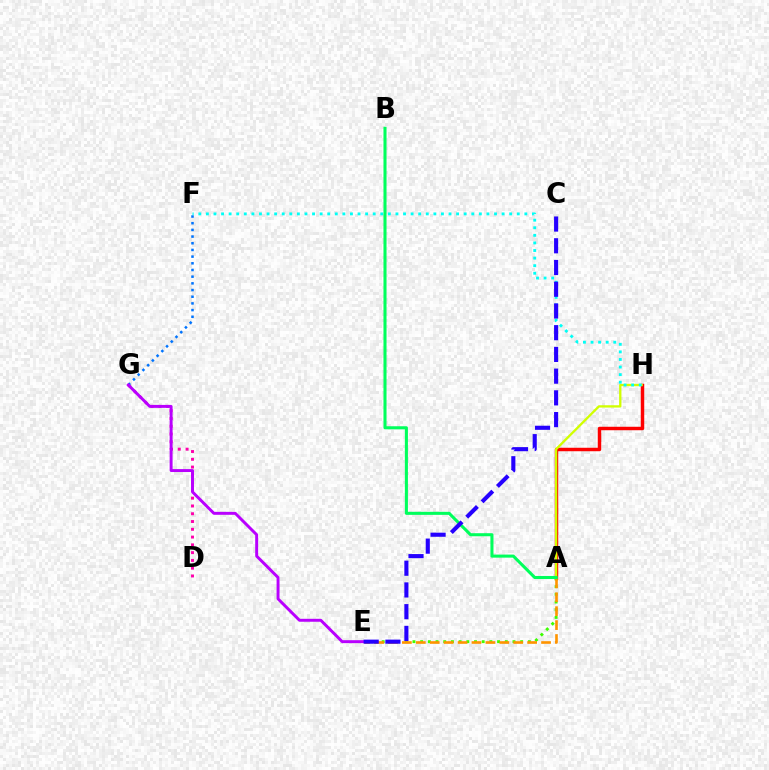{('A', 'H'): [{'color': '#ff0000', 'line_style': 'solid', 'thickness': 2.49}, {'color': '#d1ff00', 'line_style': 'solid', 'thickness': 1.67}], ('F', 'G'): [{'color': '#0074ff', 'line_style': 'dotted', 'thickness': 1.82}], ('D', 'G'): [{'color': '#ff00ac', 'line_style': 'dotted', 'thickness': 2.11}], ('F', 'H'): [{'color': '#00fff6', 'line_style': 'dotted', 'thickness': 2.06}], ('A', 'E'): [{'color': '#3dff00', 'line_style': 'dotted', 'thickness': 2.09}, {'color': '#ff9400', 'line_style': 'dashed', 'thickness': 1.89}], ('A', 'B'): [{'color': '#00ff5c', 'line_style': 'solid', 'thickness': 2.2}], ('E', 'G'): [{'color': '#b900ff', 'line_style': 'solid', 'thickness': 2.12}], ('C', 'E'): [{'color': '#2500ff', 'line_style': 'dashed', 'thickness': 2.95}]}